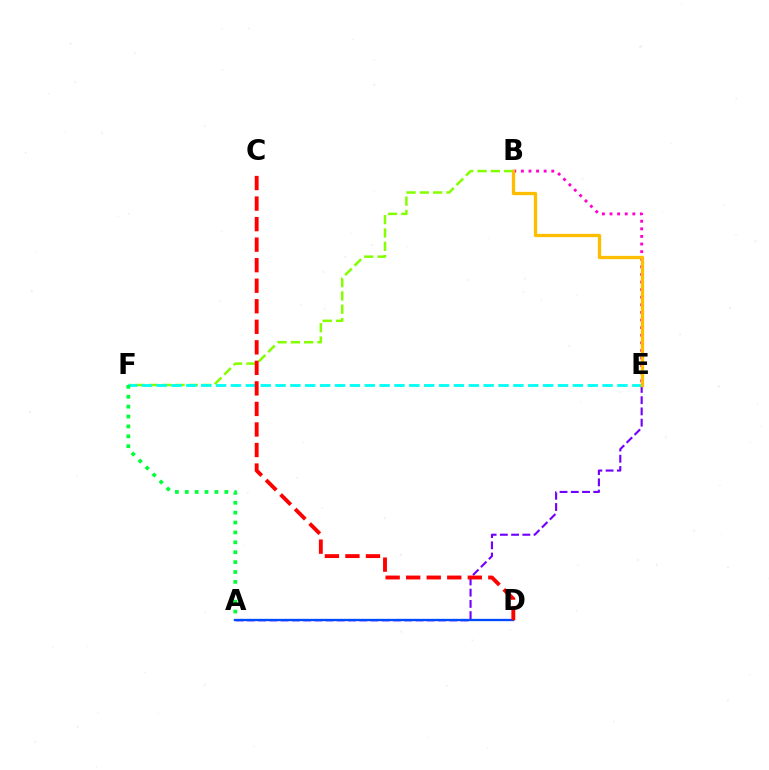{('A', 'E'): [{'color': '#7200ff', 'line_style': 'dashed', 'thickness': 1.53}], ('B', 'F'): [{'color': '#84ff00', 'line_style': 'dashed', 'thickness': 1.81}], ('E', 'F'): [{'color': '#00fff6', 'line_style': 'dashed', 'thickness': 2.02}], ('B', 'E'): [{'color': '#ff00cf', 'line_style': 'dotted', 'thickness': 2.06}, {'color': '#ffbd00', 'line_style': 'solid', 'thickness': 2.37}], ('A', 'F'): [{'color': '#00ff39', 'line_style': 'dotted', 'thickness': 2.69}], ('A', 'D'): [{'color': '#004bff', 'line_style': 'solid', 'thickness': 1.66}], ('C', 'D'): [{'color': '#ff0000', 'line_style': 'dashed', 'thickness': 2.79}]}